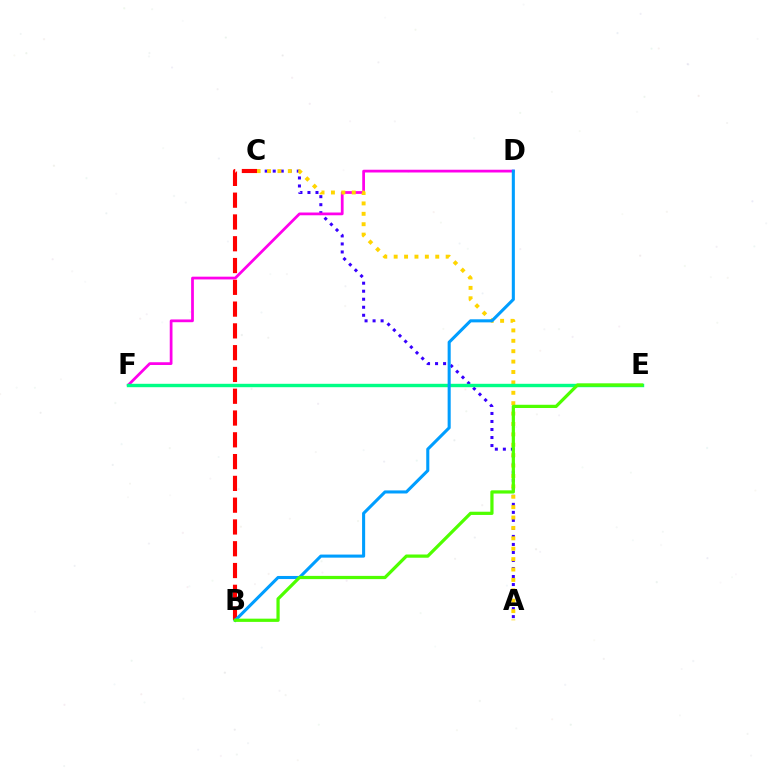{('A', 'C'): [{'color': '#3700ff', 'line_style': 'dotted', 'thickness': 2.18}, {'color': '#ffd500', 'line_style': 'dotted', 'thickness': 2.82}], ('D', 'F'): [{'color': '#ff00ed', 'line_style': 'solid', 'thickness': 1.98}], ('E', 'F'): [{'color': '#00ff86', 'line_style': 'solid', 'thickness': 2.44}], ('B', 'C'): [{'color': '#ff0000', 'line_style': 'dashed', 'thickness': 2.96}], ('B', 'D'): [{'color': '#009eff', 'line_style': 'solid', 'thickness': 2.21}], ('B', 'E'): [{'color': '#4fff00', 'line_style': 'solid', 'thickness': 2.32}]}